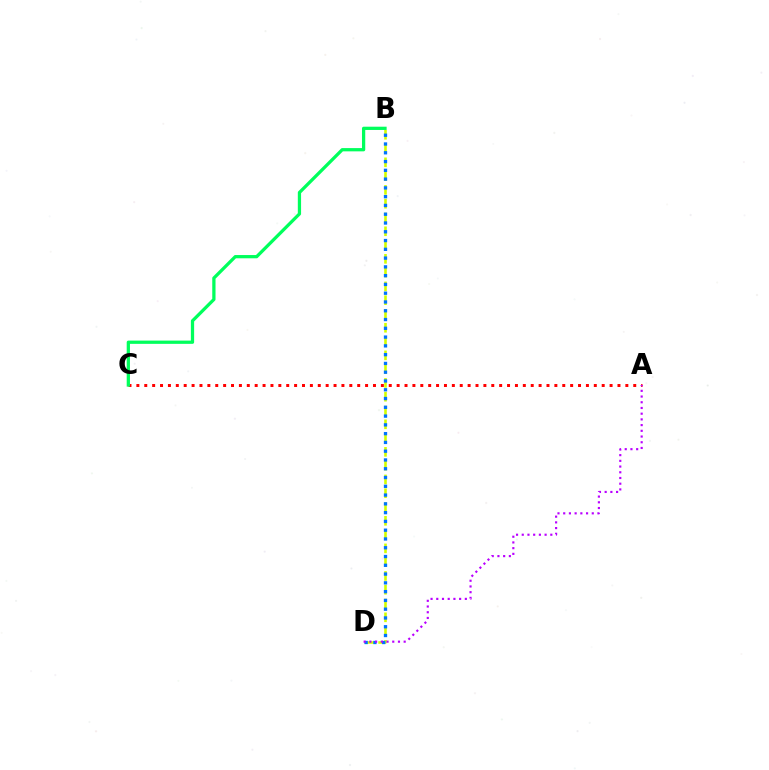{('A', 'C'): [{'color': '#ff0000', 'line_style': 'dotted', 'thickness': 2.14}], ('B', 'D'): [{'color': '#d1ff00', 'line_style': 'dashed', 'thickness': 1.87}, {'color': '#0074ff', 'line_style': 'dotted', 'thickness': 2.38}], ('B', 'C'): [{'color': '#00ff5c', 'line_style': 'solid', 'thickness': 2.35}], ('A', 'D'): [{'color': '#b900ff', 'line_style': 'dotted', 'thickness': 1.55}]}